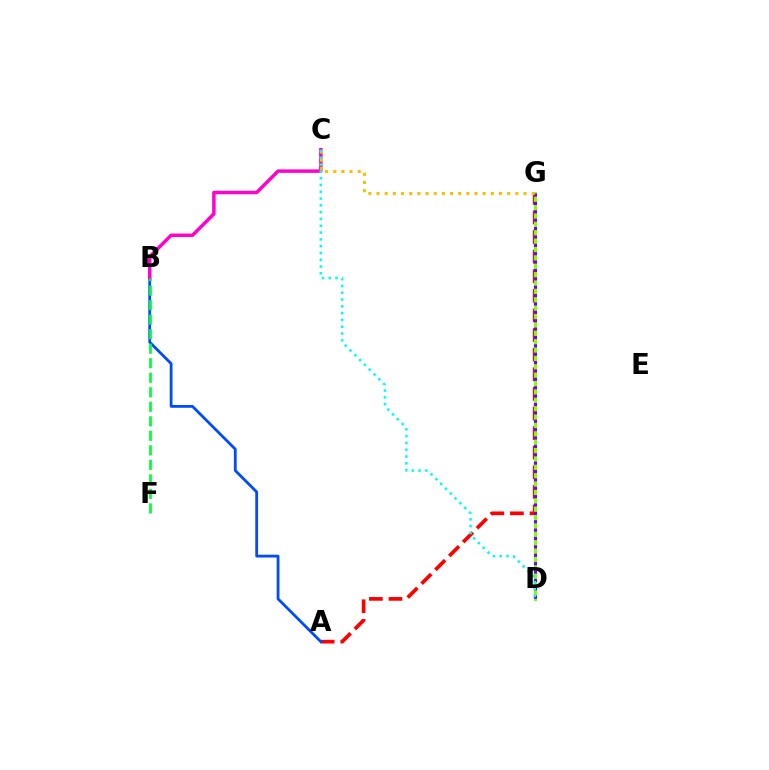{('A', 'G'): [{'color': '#ff0000', 'line_style': 'dashed', 'thickness': 2.66}], ('A', 'B'): [{'color': '#004bff', 'line_style': 'solid', 'thickness': 2.01}], ('B', 'C'): [{'color': '#ff00cf', 'line_style': 'solid', 'thickness': 2.49}], ('D', 'G'): [{'color': '#84ff00', 'line_style': 'solid', 'thickness': 2.19}, {'color': '#7200ff', 'line_style': 'dotted', 'thickness': 2.28}], ('B', 'F'): [{'color': '#00ff39', 'line_style': 'dashed', 'thickness': 1.97}], ('C', 'G'): [{'color': '#ffbd00', 'line_style': 'dotted', 'thickness': 2.22}], ('C', 'D'): [{'color': '#00fff6', 'line_style': 'dotted', 'thickness': 1.85}]}